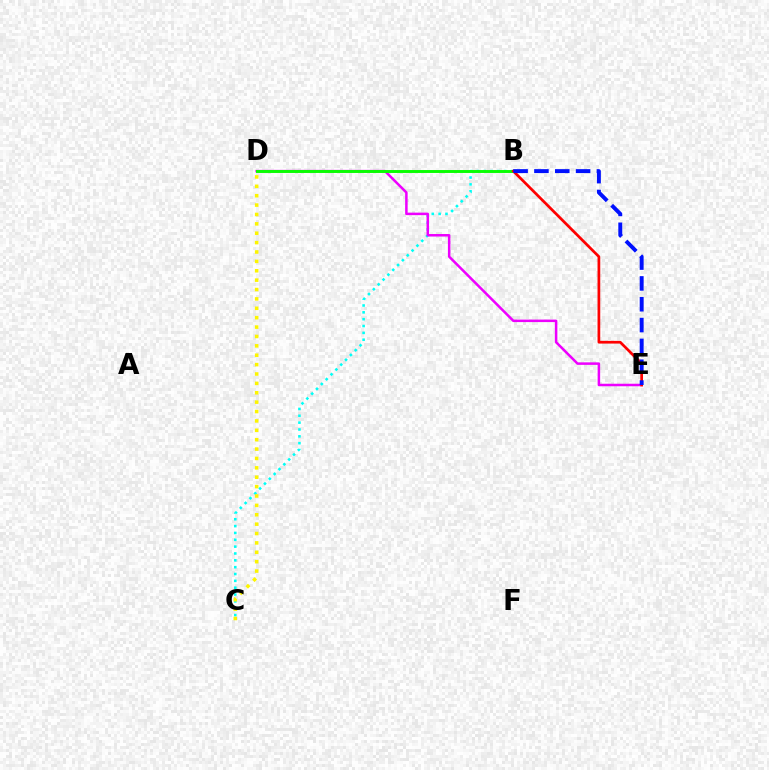{('B', 'C'): [{'color': '#00fff6', 'line_style': 'dotted', 'thickness': 1.86}], ('C', 'D'): [{'color': '#fcf500', 'line_style': 'dotted', 'thickness': 2.55}], ('D', 'E'): [{'color': '#ee00ff', 'line_style': 'solid', 'thickness': 1.81}], ('B', 'D'): [{'color': '#08ff00', 'line_style': 'solid', 'thickness': 2.1}], ('B', 'E'): [{'color': '#ff0000', 'line_style': 'solid', 'thickness': 1.95}, {'color': '#0010ff', 'line_style': 'dashed', 'thickness': 2.83}]}